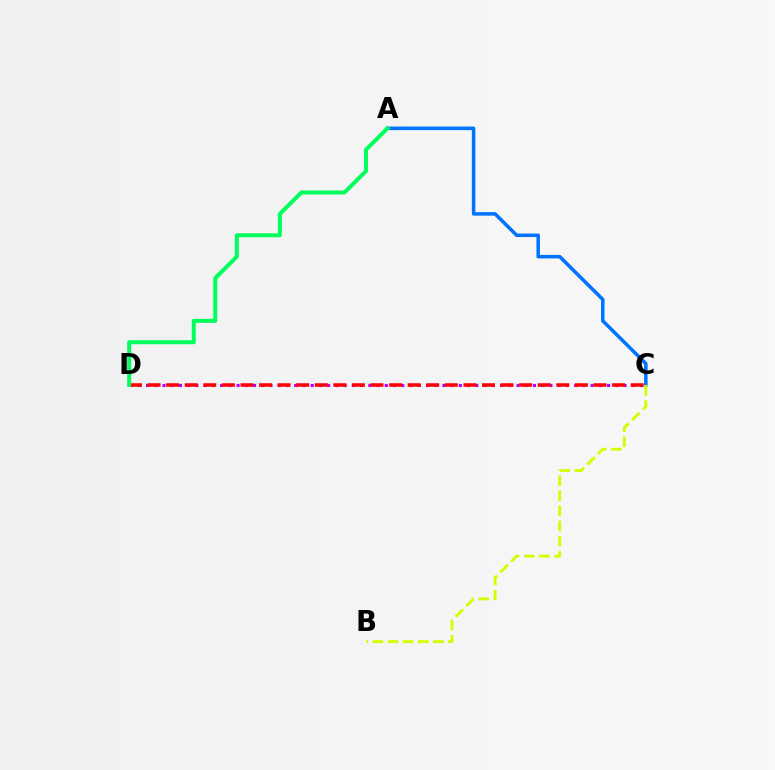{('C', 'D'): [{'color': '#b900ff', 'line_style': 'dotted', 'thickness': 2.24}, {'color': '#ff0000', 'line_style': 'dashed', 'thickness': 2.52}], ('A', 'C'): [{'color': '#0074ff', 'line_style': 'solid', 'thickness': 2.54}], ('B', 'C'): [{'color': '#d1ff00', 'line_style': 'dashed', 'thickness': 2.06}], ('A', 'D'): [{'color': '#00ff5c', 'line_style': 'solid', 'thickness': 2.88}]}